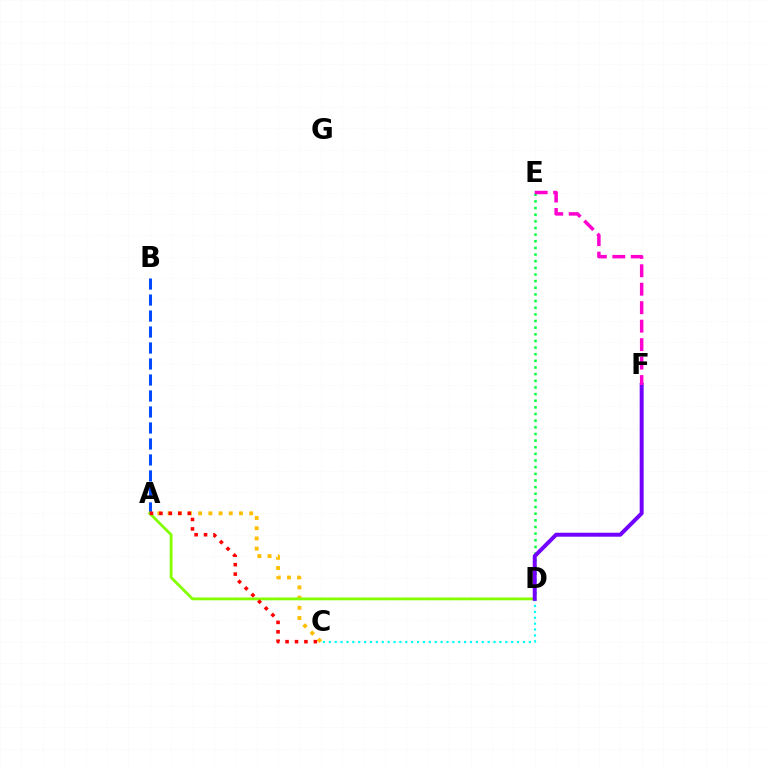{('A', 'B'): [{'color': '#004bff', 'line_style': 'dashed', 'thickness': 2.17}], ('D', 'E'): [{'color': '#00ff39', 'line_style': 'dotted', 'thickness': 1.81}], ('A', 'C'): [{'color': '#ffbd00', 'line_style': 'dotted', 'thickness': 2.77}, {'color': '#ff0000', 'line_style': 'dotted', 'thickness': 2.56}], ('C', 'D'): [{'color': '#00fff6', 'line_style': 'dotted', 'thickness': 1.6}], ('A', 'D'): [{'color': '#84ff00', 'line_style': 'solid', 'thickness': 2.02}], ('D', 'F'): [{'color': '#7200ff', 'line_style': 'solid', 'thickness': 2.85}], ('E', 'F'): [{'color': '#ff00cf', 'line_style': 'dashed', 'thickness': 2.51}]}